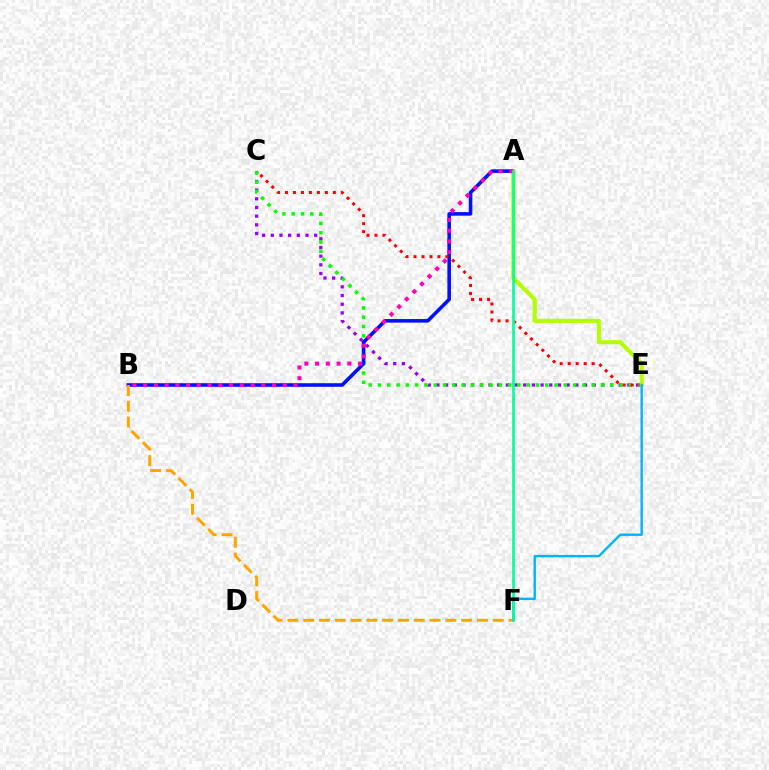{('C', 'E'): [{'color': '#9b00ff', 'line_style': 'dotted', 'thickness': 2.36}, {'color': '#08ff00', 'line_style': 'dotted', 'thickness': 2.52}, {'color': '#ff0000', 'line_style': 'dotted', 'thickness': 2.17}], ('A', 'B'): [{'color': '#0010ff', 'line_style': 'solid', 'thickness': 2.58}, {'color': '#ff00bd', 'line_style': 'dotted', 'thickness': 2.92}], ('B', 'F'): [{'color': '#ffa500', 'line_style': 'dashed', 'thickness': 2.15}], ('A', 'E'): [{'color': '#b3ff00', 'line_style': 'solid', 'thickness': 2.95}], ('E', 'F'): [{'color': '#00b5ff', 'line_style': 'solid', 'thickness': 1.73}], ('A', 'F'): [{'color': '#00ff9d', 'line_style': 'solid', 'thickness': 1.89}]}